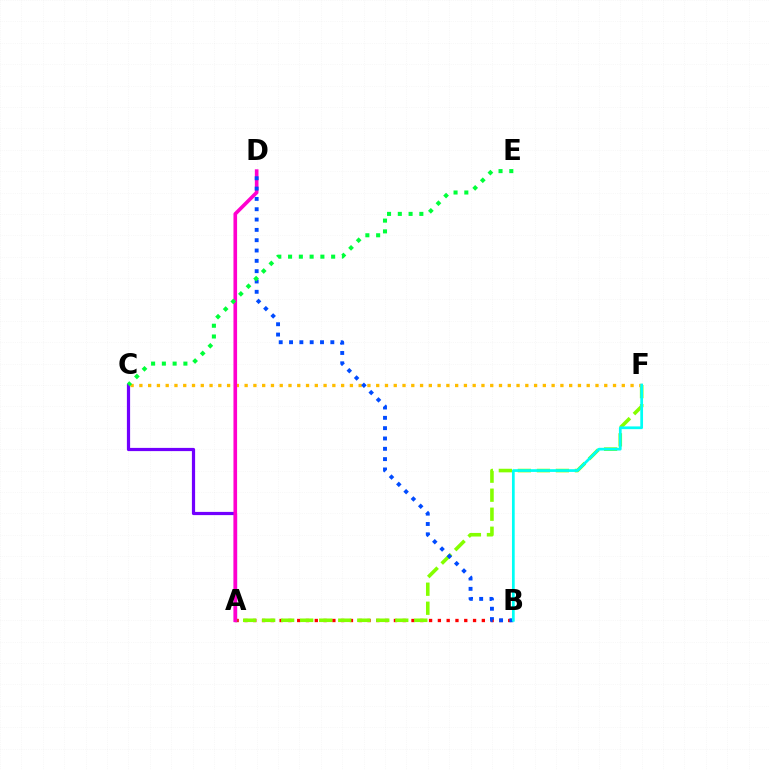{('A', 'B'): [{'color': '#ff0000', 'line_style': 'dotted', 'thickness': 2.39}], ('A', 'C'): [{'color': '#7200ff', 'line_style': 'solid', 'thickness': 2.31}], ('A', 'F'): [{'color': '#84ff00', 'line_style': 'dashed', 'thickness': 2.58}], ('C', 'F'): [{'color': '#ffbd00', 'line_style': 'dotted', 'thickness': 2.38}], ('A', 'D'): [{'color': '#ff00cf', 'line_style': 'solid', 'thickness': 2.62}], ('B', 'D'): [{'color': '#004bff', 'line_style': 'dotted', 'thickness': 2.8}], ('C', 'E'): [{'color': '#00ff39', 'line_style': 'dotted', 'thickness': 2.93}], ('B', 'F'): [{'color': '#00fff6', 'line_style': 'solid', 'thickness': 1.97}]}